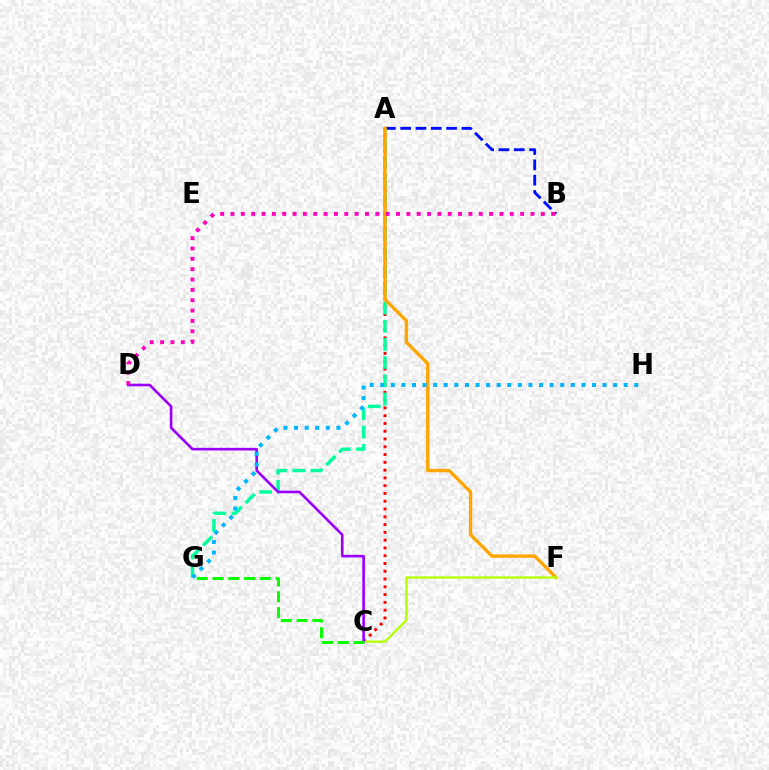{('A', 'B'): [{'color': '#0010ff', 'line_style': 'dashed', 'thickness': 2.08}], ('A', 'C'): [{'color': '#ff0000', 'line_style': 'dotted', 'thickness': 2.11}], ('A', 'G'): [{'color': '#00ff9d', 'line_style': 'dashed', 'thickness': 2.47}], ('A', 'F'): [{'color': '#ffa500', 'line_style': 'solid', 'thickness': 2.42}], ('C', 'F'): [{'color': '#b3ff00', 'line_style': 'solid', 'thickness': 1.64}], ('C', 'D'): [{'color': '#9b00ff', 'line_style': 'solid', 'thickness': 1.89}], ('B', 'D'): [{'color': '#ff00bd', 'line_style': 'dotted', 'thickness': 2.81}], ('G', 'H'): [{'color': '#00b5ff', 'line_style': 'dotted', 'thickness': 2.88}], ('C', 'G'): [{'color': '#08ff00', 'line_style': 'dashed', 'thickness': 2.14}]}